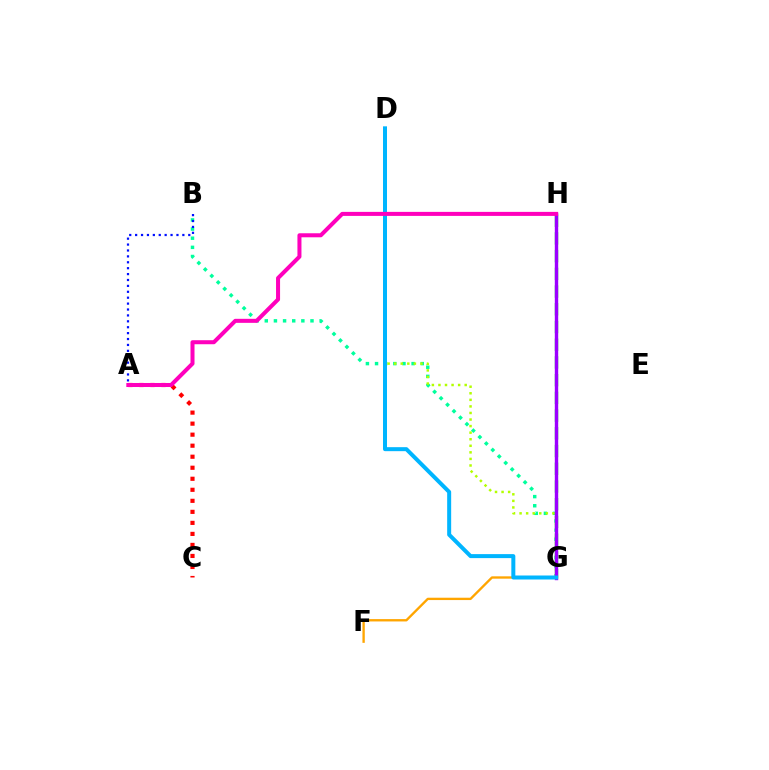{('B', 'G'): [{'color': '#00ff9d', 'line_style': 'dotted', 'thickness': 2.48}], ('G', 'H'): [{'color': '#08ff00', 'line_style': 'dashed', 'thickness': 2.41}, {'color': '#9b00ff', 'line_style': 'solid', 'thickness': 2.45}], ('D', 'G'): [{'color': '#b3ff00', 'line_style': 'dotted', 'thickness': 1.78}, {'color': '#00b5ff', 'line_style': 'solid', 'thickness': 2.88}], ('A', 'C'): [{'color': '#ff0000', 'line_style': 'dotted', 'thickness': 3.0}], ('A', 'B'): [{'color': '#0010ff', 'line_style': 'dotted', 'thickness': 1.6}], ('F', 'G'): [{'color': '#ffa500', 'line_style': 'solid', 'thickness': 1.69}], ('A', 'H'): [{'color': '#ff00bd', 'line_style': 'solid', 'thickness': 2.9}]}